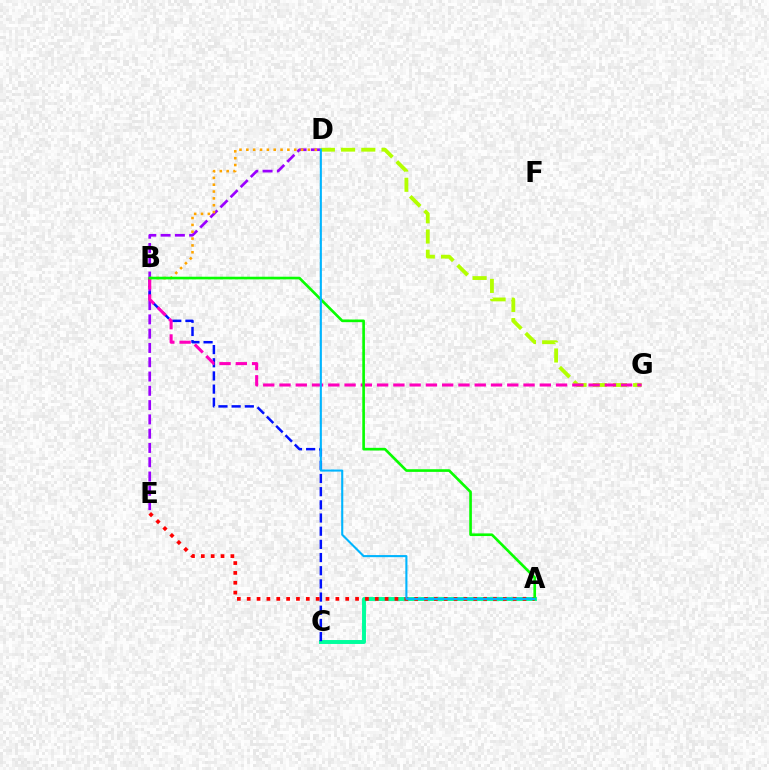{('D', 'E'): [{'color': '#9b00ff', 'line_style': 'dashed', 'thickness': 1.94}], ('A', 'C'): [{'color': '#00ff9d', 'line_style': 'solid', 'thickness': 2.83}], ('D', 'G'): [{'color': '#b3ff00', 'line_style': 'dashed', 'thickness': 2.74}], ('B', 'D'): [{'color': '#ffa500', 'line_style': 'dotted', 'thickness': 1.86}], ('B', 'C'): [{'color': '#0010ff', 'line_style': 'dashed', 'thickness': 1.79}], ('A', 'E'): [{'color': '#ff0000', 'line_style': 'dotted', 'thickness': 2.68}], ('B', 'G'): [{'color': '#ff00bd', 'line_style': 'dashed', 'thickness': 2.21}], ('A', 'B'): [{'color': '#08ff00', 'line_style': 'solid', 'thickness': 1.91}], ('A', 'D'): [{'color': '#00b5ff', 'line_style': 'solid', 'thickness': 1.51}]}